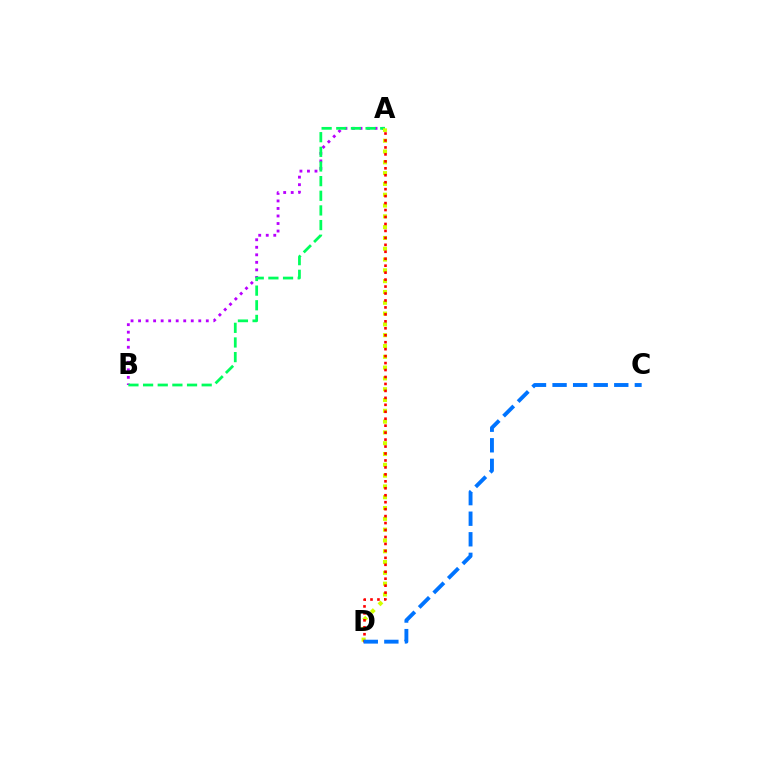{('A', 'B'): [{'color': '#b900ff', 'line_style': 'dotted', 'thickness': 2.05}, {'color': '#00ff5c', 'line_style': 'dashed', 'thickness': 1.99}], ('A', 'D'): [{'color': '#d1ff00', 'line_style': 'dotted', 'thickness': 2.94}, {'color': '#ff0000', 'line_style': 'dotted', 'thickness': 1.89}], ('C', 'D'): [{'color': '#0074ff', 'line_style': 'dashed', 'thickness': 2.79}]}